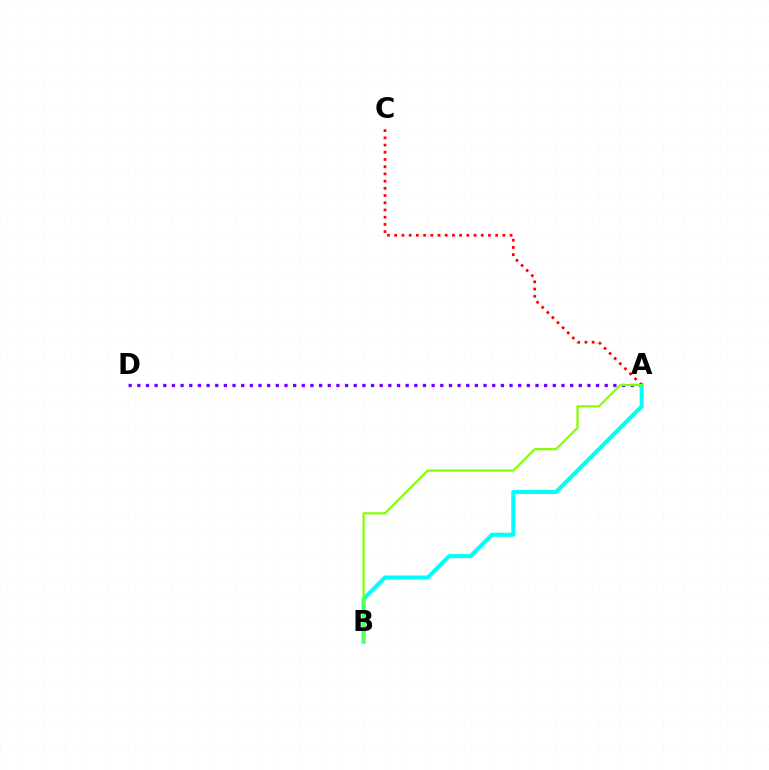{('A', 'D'): [{'color': '#7200ff', 'line_style': 'dotted', 'thickness': 2.35}], ('A', 'B'): [{'color': '#00fff6', 'line_style': 'solid', 'thickness': 2.94}, {'color': '#84ff00', 'line_style': 'solid', 'thickness': 1.59}], ('A', 'C'): [{'color': '#ff0000', 'line_style': 'dotted', 'thickness': 1.96}]}